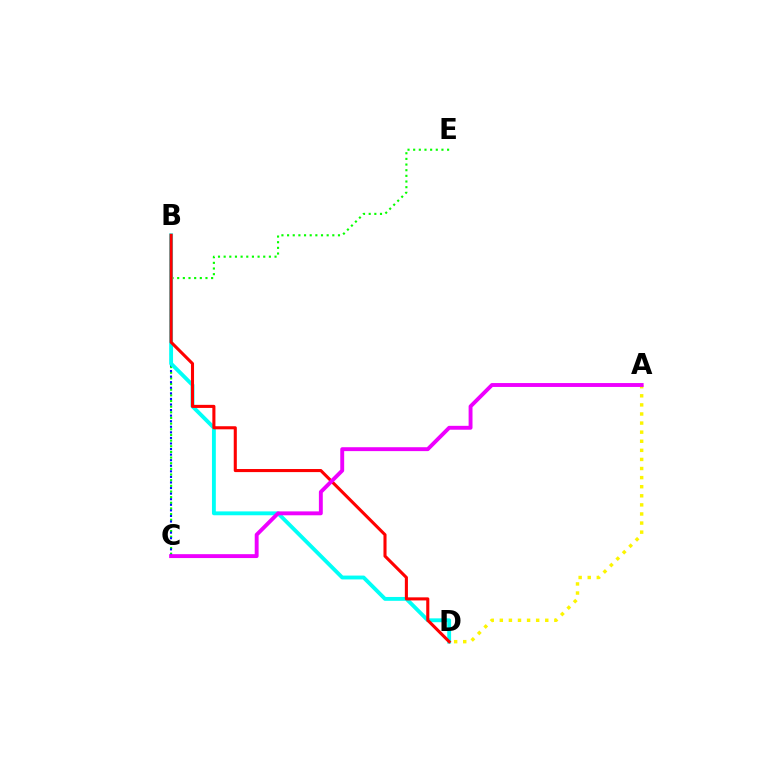{('C', 'E'): [{'color': '#08ff00', 'line_style': 'dotted', 'thickness': 1.54}], ('B', 'C'): [{'color': '#0010ff', 'line_style': 'dotted', 'thickness': 1.51}], ('A', 'D'): [{'color': '#fcf500', 'line_style': 'dotted', 'thickness': 2.47}], ('B', 'D'): [{'color': '#00fff6', 'line_style': 'solid', 'thickness': 2.78}, {'color': '#ff0000', 'line_style': 'solid', 'thickness': 2.22}], ('A', 'C'): [{'color': '#ee00ff', 'line_style': 'solid', 'thickness': 2.8}]}